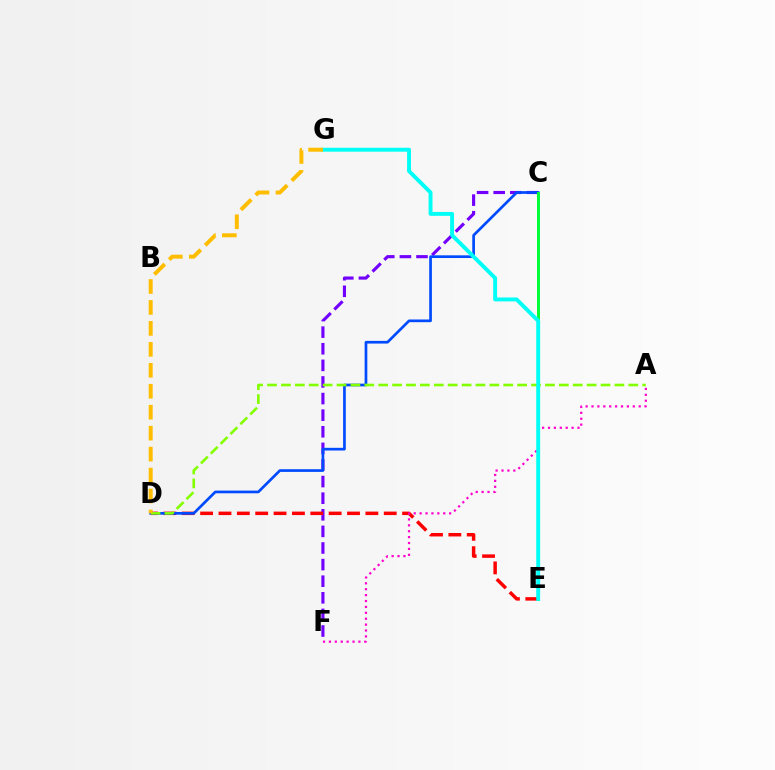{('C', 'F'): [{'color': '#7200ff', 'line_style': 'dashed', 'thickness': 2.26}], ('D', 'E'): [{'color': '#ff0000', 'line_style': 'dashed', 'thickness': 2.49}], ('A', 'F'): [{'color': '#ff00cf', 'line_style': 'dotted', 'thickness': 1.6}], ('C', 'D'): [{'color': '#004bff', 'line_style': 'solid', 'thickness': 1.94}], ('A', 'D'): [{'color': '#84ff00', 'line_style': 'dashed', 'thickness': 1.89}], ('C', 'E'): [{'color': '#00ff39', 'line_style': 'solid', 'thickness': 2.13}], ('E', 'G'): [{'color': '#00fff6', 'line_style': 'solid', 'thickness': 2.81}], ('D', 'G'): [{'color': '#ffbd00', 'line_style': 'dashed', 'thickness': 2.85}]}